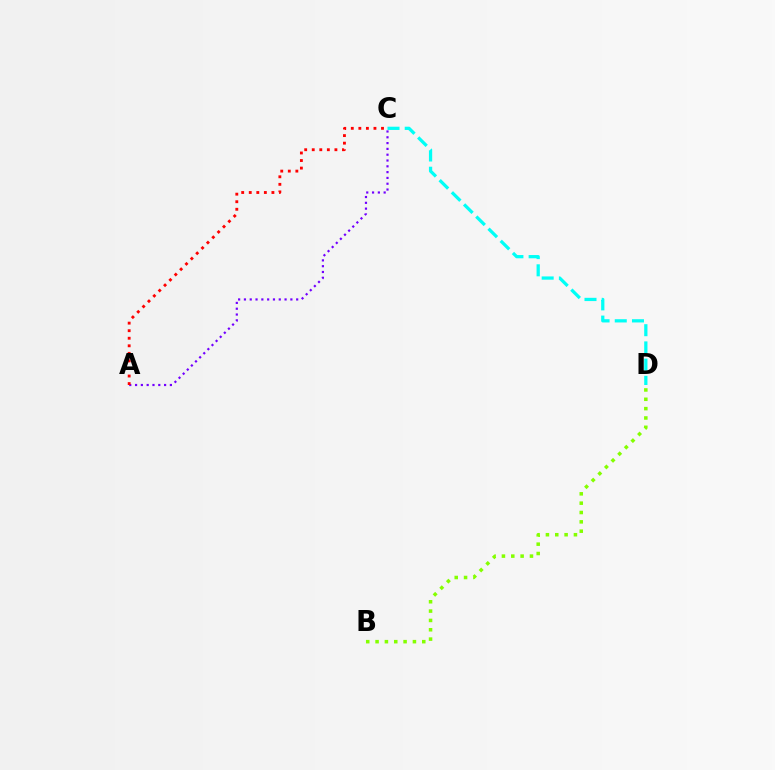{('A', 'C'): [{'color': '#7200ff', 'line_style': 'dotted', 'thickness': 1.58}, {'color': '#ff0000', 'line_style': 'dotted', 'thickness': 2.05}], ('C', 'D'): [{'color': '#00fff6', 'line_style': 'dashed', 'thickness': 2.34}], ('B', 'D'): [{'color': '#84ff00', 'line_style': 'dotted', 'thickness': 2.54}]}